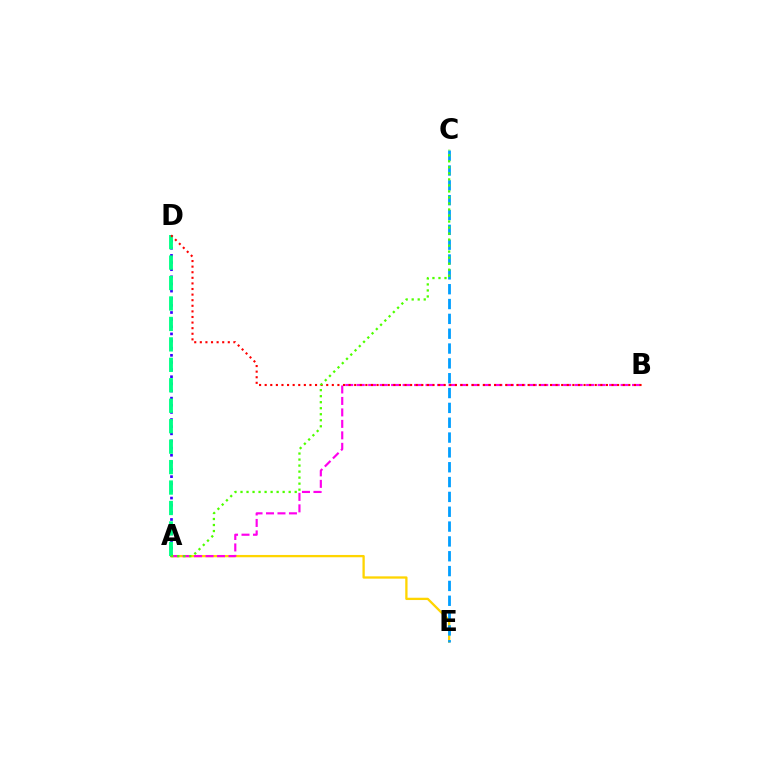{('A', 'E'): [{'color': '#ffd500', 'line_style': 'solid', 'thickness': 1.66}], ('C', 'E'): [{'color': '#009eff', 'line_style': 'dashed', 'thickness': 2.02}], ('A', 'B'): [{'color': '#ff00ed', 'line_style': 'dashed', 'thickness': 1.56}], ('A', 'D'): [{'color': '#3700ff', 'line_style': 'dotted', 'thickness': 1.94}, {'color': '#00ff86', 'line_style': 'dashed', 'thickness': 2.78}], ('B', 'D'): [{'color': '#ff0000', 'line_style': 'dotted', 'thickness': 1.52}], ('A', 'C'): [{'color': '#4fff00', 'line_style': 'dotted', 'thickness': 1.64}]}